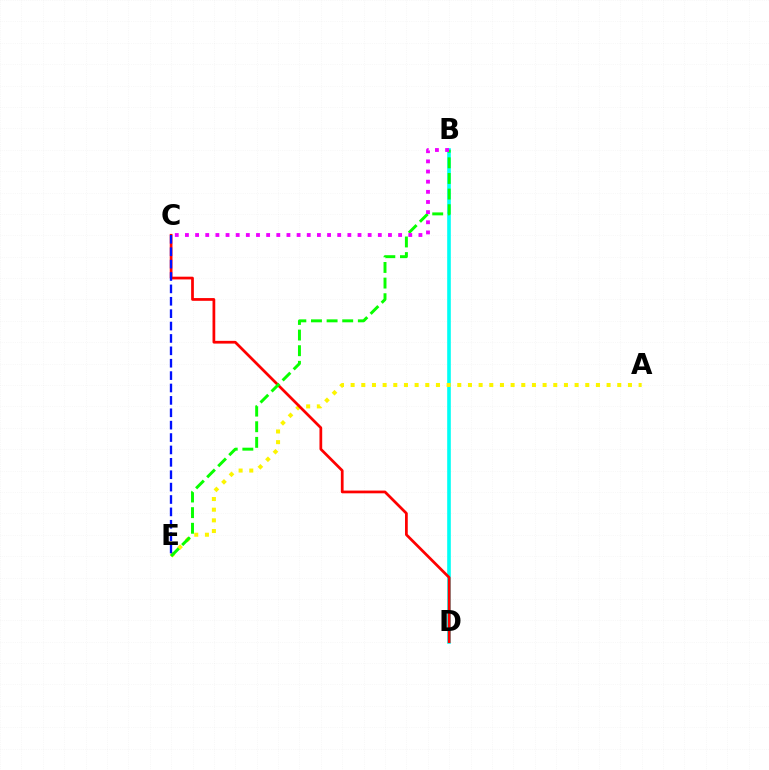{('B', 'D'): [{'color': '#00fff6', 'line_style': 'solid', 'thickness': 2.61}], ('A', 'E'): [{'color': '#fcf500', 'line_style': 'dotted', 'thickness': 2.9}], ('C', 'D'): [{'color': '#ff0000', 'line_style': 'solid', 'thickness': 1.97}], ('B', 'E'): [{'color': '#08ff00', 'line_style': 'dashed', 'thickness': 2.12}], ('C', 'E'): [{'color': '#0010ff', 'line_style': 'dashed', 'thickness': 1.68}], ('B', 'C'): [{'color': '#ee00ff', 'line_style': 'dotted', 'thickness': 2.76}]}